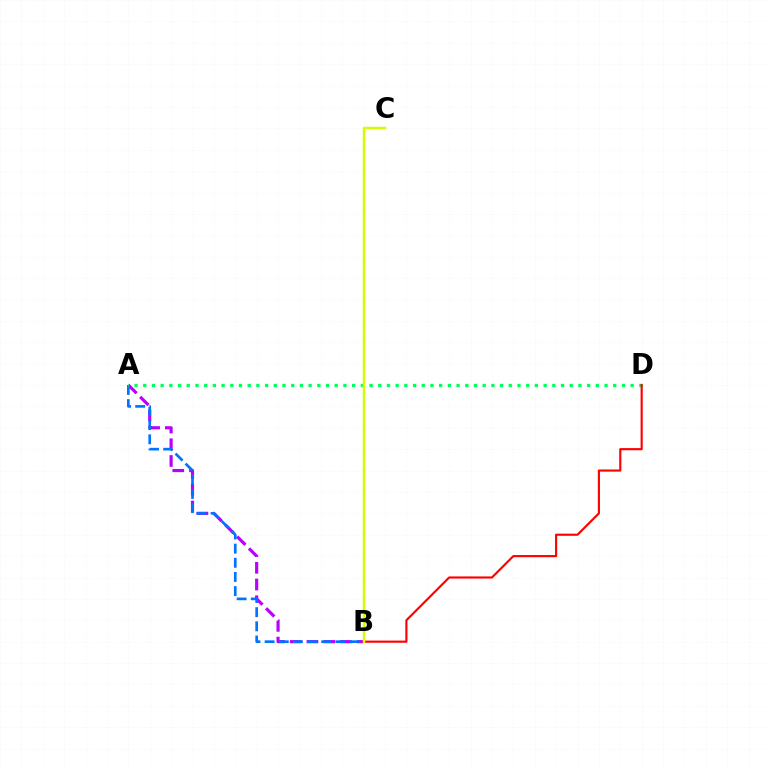{('A', 'B'): [{'color': '#b900ff', 'line_style': 'dashed', 'thickness': 2.27}, {'color': '#0074ff', 'line_style': 'dashed', 'thickness': 1.92}], ('A', 'D'): [{'color': '#00ff5c', 'line_style': 'dotted', 'thickness': 2.36}], ('B', 'D'): [{'color': '#ff0000', 'line_style': 'solid', 'thickness': 1.54}], ('B', 'C'): [{'color': '#d1ff00', 'line_style': 'solid', 'thickness': 1.79}]}